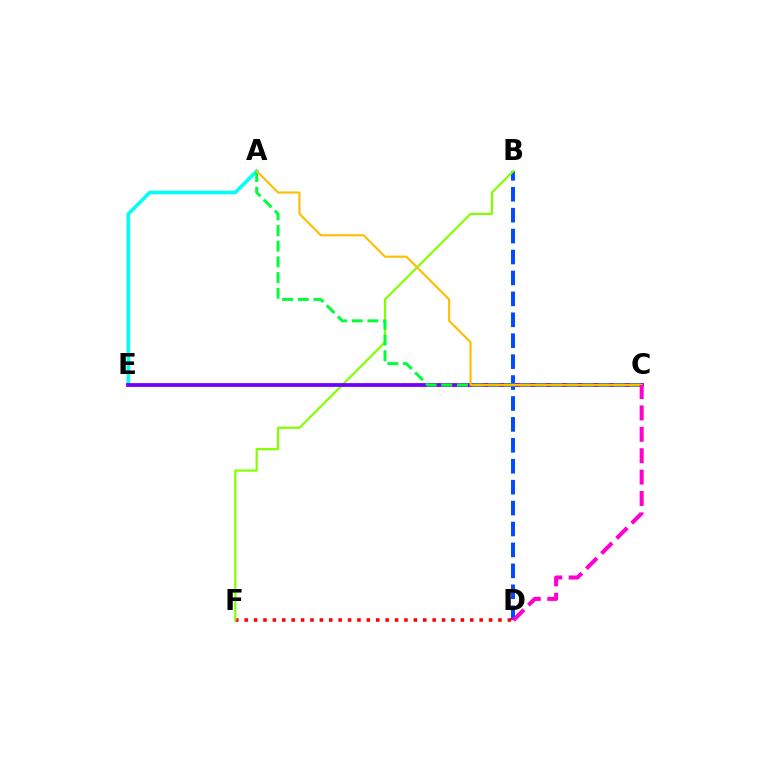{('D', 'F'): [{'color': '#ff0000', 'line_style': 'dotted', 'thickness': 2.55}], ('B', 'D'): [{'color': '#004bff', 'line_style': 'dashed', 'thickness': 2.84}], ('A', 'E'): [{'color': '#00fff6', 'line_style': 'solid', 'thickness': 2.57}], ('B', 'F'): [{'color': '#84ff00', 'line_style': 'solid', 'thickness': 1.58}], ('C', 'E'): [{'color': '#7200ff', 'line_style': 'solid', 'thickness': 2.73}], ('A', 'C'): [{'color': '#00ff39', 'line_style': 'dashed', 'thickness': 2.13}, {'color': '#ffbd00', 'line_style': 'solid', 'thickness': 1.53}], ('C', 'D'): [{'color': '#ff00cf', 'line_style': 'dashed', 'thickness': 2.91}]}